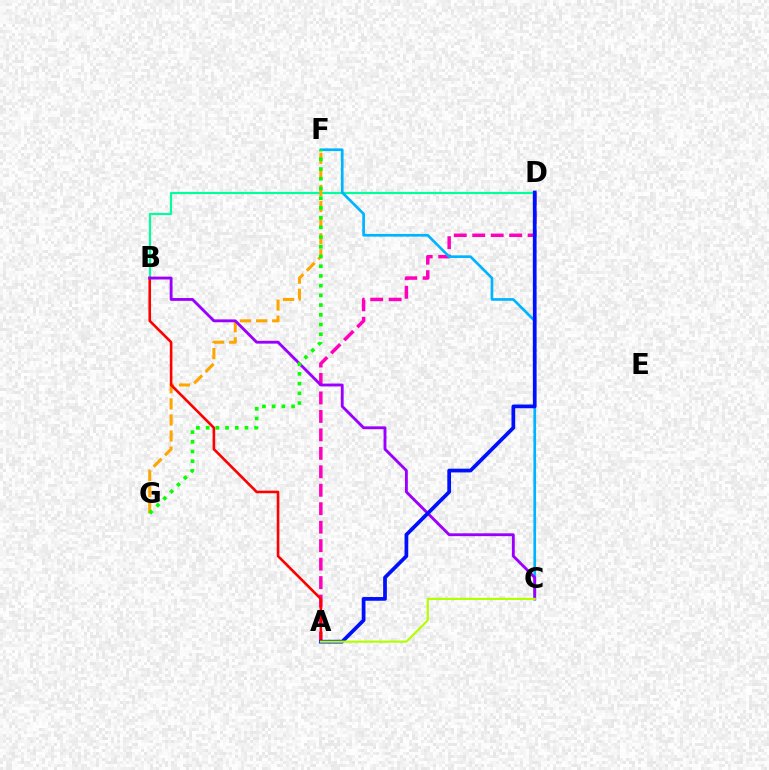{('A', 'D'): [{'color': '#ff00bd', 'line_style': 'dashed', 'thickness': 2.51}, {'color': '#0010ff', 'line_style': 'solid', 'thickness': 2.69}], ('B', 'D'): [{'color': '#00ff9d', 'line_style': 'solid', 'thickness': 1.58}], ('C', 'F'): [{'color': '#00b5ff', 'line_style': 'solid', 'thickness': 1.94}], ('F', 'G'): [{'color': '#ffa500', 'line_style': 'dashed', 'thickness': 2.19}, {'color': '#08ff00', 'line_style': 'dotted', 'thickness': 2.64}], ('A', 'B'): [{'color': '#ff0000', 'line_style': 'solid', 'thickness': 1.88}], ('B', 'C'): [{'color': '#9b00ff', 'line_style': 'solid', 'thickness': 2.05}], ('A', 'C'): [{'color': '#b3ff00', 'line_style': 'solid', 'thickness': 1.57}]}